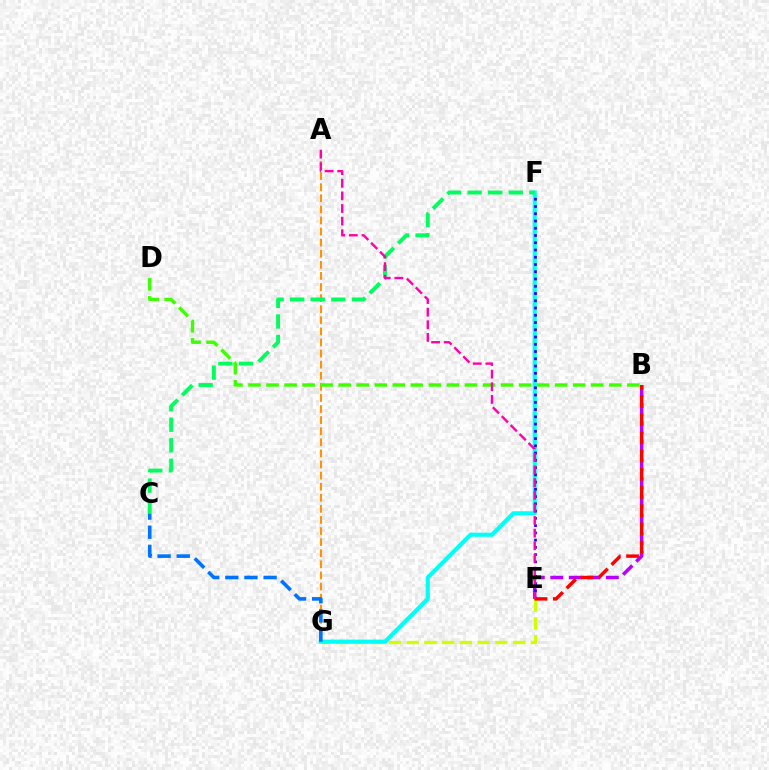{('A', 'G'): [{'color': '#ff9400', 'line_style': 'dashed', 'thickness': 1.51}], ('E', 'G'): [{'color': '#d1ff00', 'line_style': 'dashed', 'thickness': 2.41}], ('B', 'E'): [{'color': '#b900ff', 'line_style': 'dashed', 'thickness': 2.51}, {'color': '#ff0000', 'line_style': 'dashed', 'thickness': 2.47}], ('F', 'G'): [{'color': '#00fff6', 'line_style': 'solid', 'thickness': 2.97}], ('E', 'F'): [{'color': '#2500ff', 'line_style': 'dotted', 'thickness': 1.97}], ('B', 'D'): [{'color': '#3dff00', 'line_style': 'dashed', 'thickness': 2.45}], ('C', 'G'): [{'color': '#0074ff', 'line_style': 'dashed', 'thickness': 2.6}], ('C', 'F'): [{'color': '#00ff5c', 'line_style': 'dashed', 'thickness': 2.79}], ('A', 'E'): [{'color': '#ff00ac', 'line_style': 'dashed', 'thickness': 1.72}]}